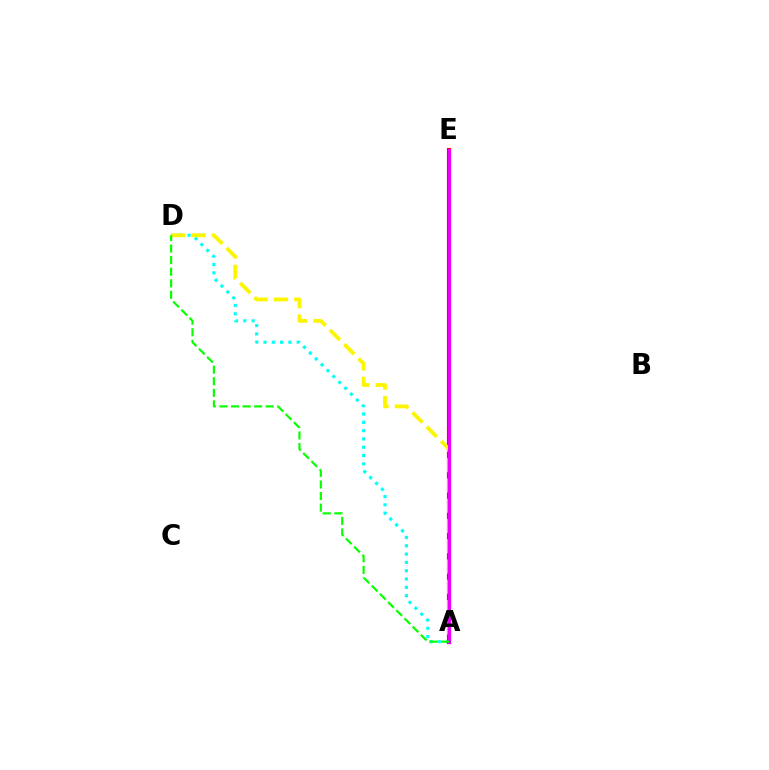{('A', 'D'): [{'color': '#00fff6', 'line_style': 'dotted', 'thickness': 2.26}, {'color': '#fcf500', 'line_style': 'dashed', 'thickness': 2.75}, {'color': '#08ff00', 'line_style': 'dashed', 'thickness': 1.57}], ('A', 'E'): [{'color': '#0010ff', 'line_style': 'solid', 'thickness': 2.17}, {'color': '#ff0000', 'line_style': 'solid', 'thickness': 2.99}, {'color': '#ee00ff', 'line_style': 'solid', 'thickness': 2.26}]}